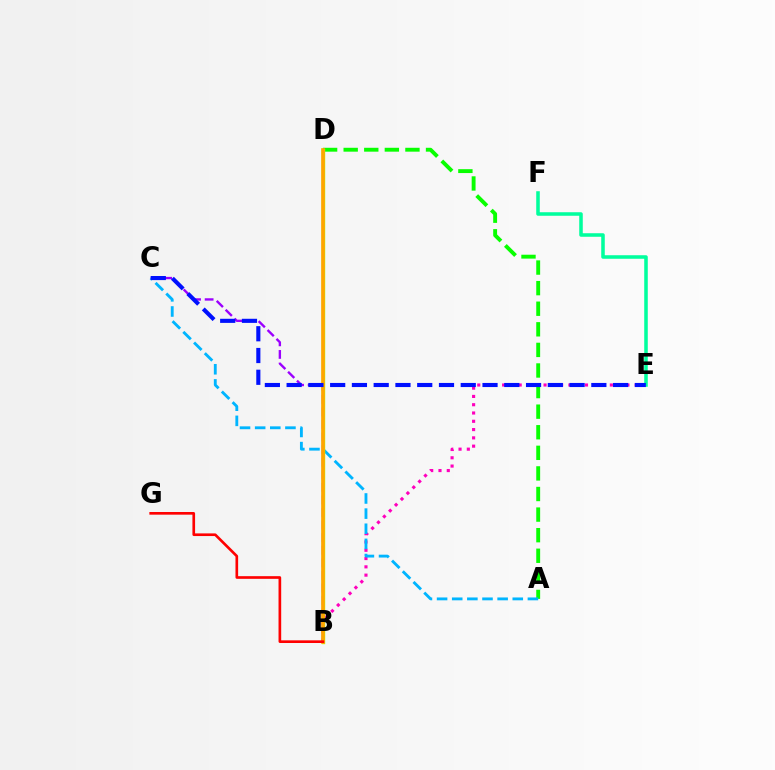{('B', 'C'): [{'color': '#9b00ff', 'line_style': 'dashed', 'thickness': 1.71}], ('B', 'E'): [{'color': '#ff00bd', 'line_style': 'dotted', 'thickness': 2.25}], ('A', 'D'): [{'color': '#08ff00', 'line_style': 'dashed', 'thickness': 2.8}], ('A', 'C'): [{'color': '#00b5ff', 'line_style': 'dashed', 'thickness': 2.06}], ('E', 'F'): [{'color': '#00ff9d', 'line_style': 'solid', 'thickness': 2.55}], ('B', 'D'): [{'color': '#b3ff00', 'line_style': 'solid', 'thickness': 2.45}, {'color': '#ffa500', 'line_style': 'solid', 'thickness': 2.61}], ('C', 'E'): [{'color': '#0010ff', 'line_style': 'dashed', 'thickness': 2.96}], ('B', 'G'): [{'color': '#ff0000', 'line_style': 'solid', 'thickness': 1.91}]}